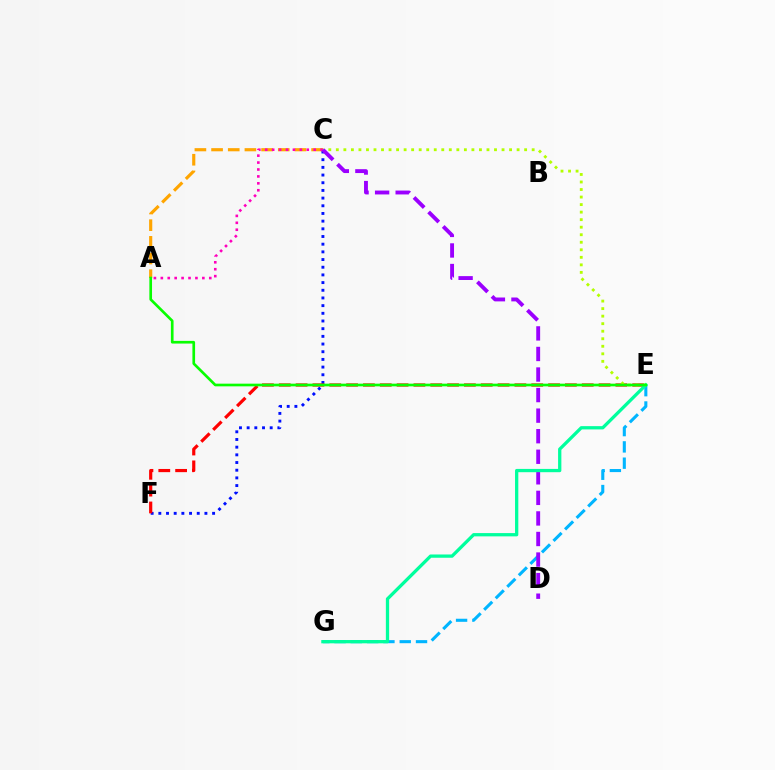{('A', 'C'): [{'color': '#ffa500', 'line_style': 'dashed', 'thickness': 2.26}, {'color': '#ff00bd', 'line_style': 'dotted', 'thickness': 1.88}], ('C', 'F'): [{'color': '#0010ff', 'line_style': 'dotted', 'thickness': 2.09}], ('E', 'F'): [{'color': '#ff0000', 'line_style': 'dashed', 'thickness': 2.29}], ('E', 'G'): [{'color': '#00b5ff', 'line_style': 'dashed', 'thickness': 2.21}, {'color': '#00ff9d', 'line_style': 'solid', 'thickness': 2.36}], ('C', 'E'): [{'color': '#b3ff00', 'line_style': 'dotted', 'thickness': 2.05}], ('C', 'D'): [{'color': '#9b00ff', 'line_style': 'dashed', 'thickness': 2.79}], ('A', 'E'): [{'color': '#08ff00', 'line_style': 'solid', 'thickness': 1.92}]}